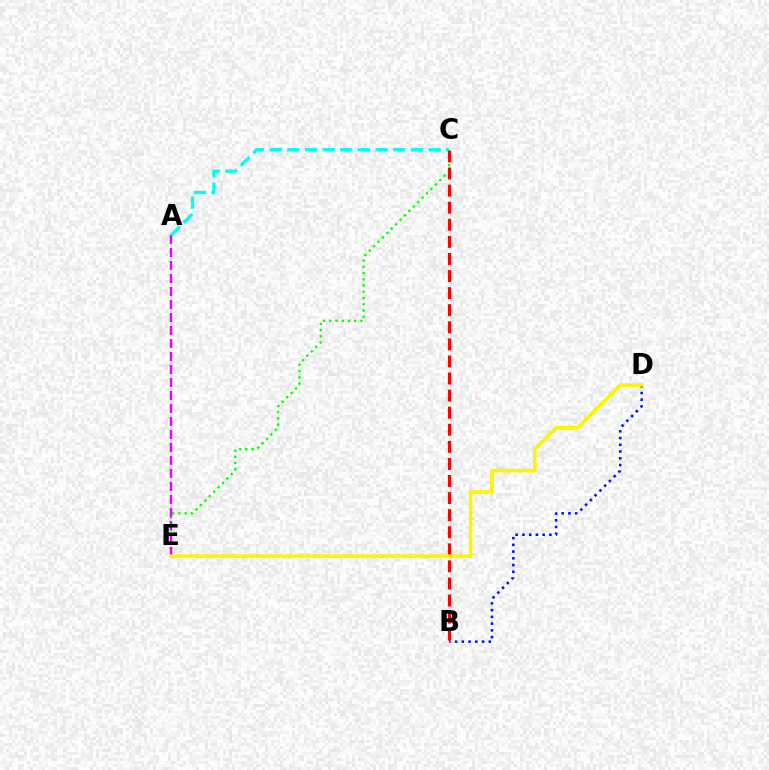{('C', 'E'): [{'color': '#08ff00', 'line_style': 'dotted', 'thickness': 1.69}], ('A', 'E'): [{'color': '#ee00ff', 'line_style': 'dashed', 'thickness': 1.76}], ('A', 'C'): [{'color': '#00fff6', 'line_style': 'dashed', 'thickness': 2.4}], ('B', 'C'): [{'color': '#ff0000', 'line_style': 'dashed', 'thickness': 2.32}], ('B', 'D'): [{'color': '#0010ff', 'line_style': 'dotted', 'thickness': 1.83}], ('D', 'E'): [{'color': '#fcf500', 'line_style': 'solid', 'thickness': 2.59}]}